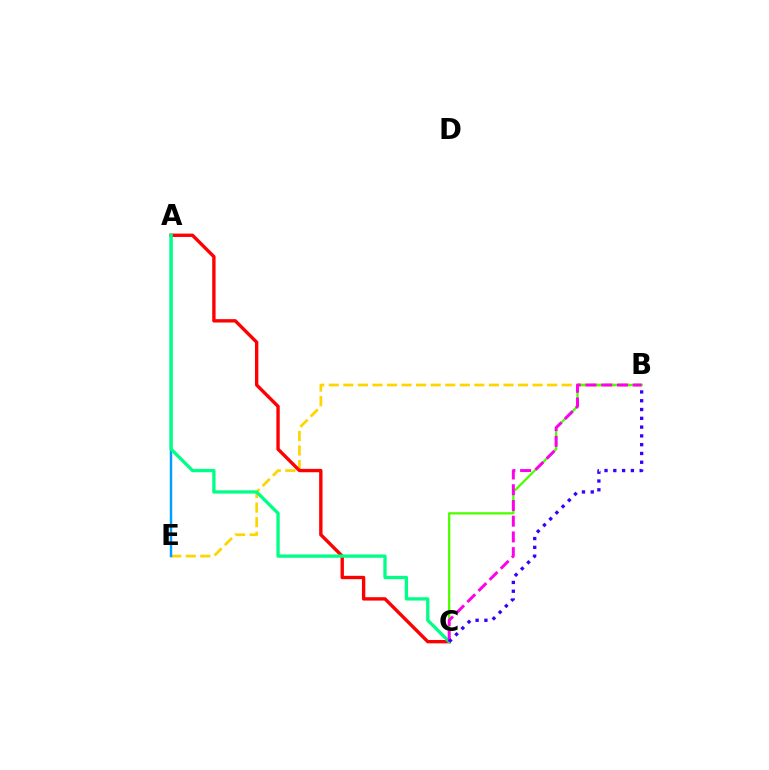{('B', 'E'): [{'color': '#ffd500', 'line_style': 'dashed', 'thickness': 1.98}], ('B', 'C'): [{'color': '#4fff00', 'line_style': 'solid', 'thickness': 1.66}, {'color': '#ff00ed', 'line_style': 'dashed', 'thickness': 2.14}, {'color': '#3700ff', 'line_style': 'dotted', 'thickness': 2.39}], ('A', 'C'): [{'color': '#ff0000', 'line_style': 'solid', 'thickness': 2.42}, {'color': '#00ff86', 'line_style': 'solid', 'thickness': 2.37}], ('A', 'E'): [{'color': '#009eff', 'line_style': 'solid', 'thickness': 1.78}]}